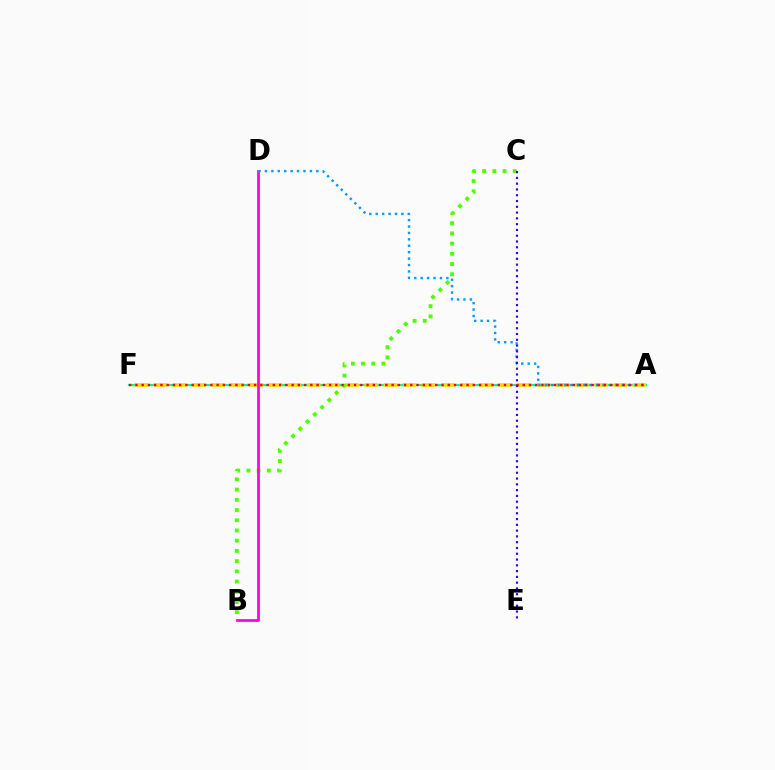{('A', 'F'): [{'color': '#00ff86', 'line_style': 'solid', 'thickness': 1.6}, {'color': '#ffd500', 'line_style': 'dashed', 'thickness': 2.6}, {'color': '#ff0000', 'line_style': 'dotted', 'thickness': 1.7}], ('B', 'C'): [{'color': '#4fff00', 'line_style': 'dotted', 'thickness': 2.78}], ('B', 'D'): [{'color': '#ff00ed', 'line_style': 'solid', 'thickness': 2.0}], ('A', 'D'): [{'color': '#009eff', 'line_style': 'dotted', 'thickness': 1.74}], ('C', 'E'): [{'color': '#3700ff', 'line_style': 'dotted', 'thickness': 1.57}]}